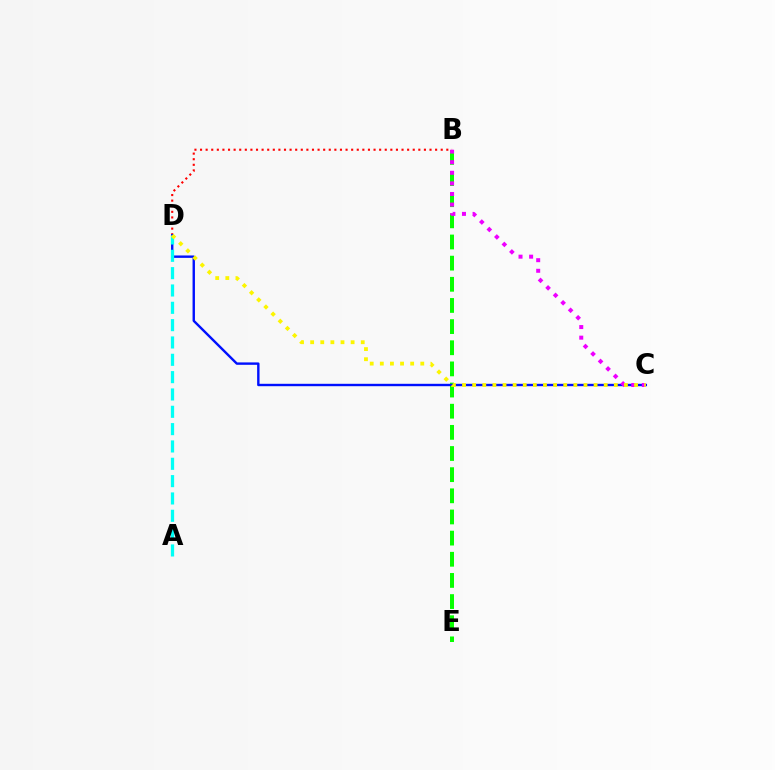{('B', 'E'): [{'color': '#08ff00', 'line_style': 'dashed', 'thickness': 2.87}], ('B', 'D'): [{'color': '#ff0000', 'line_style': 'dotted', 'thickness': 1.52}], ('C', 'D'): [{'color': '#0010ff', 'line_style': 'solid', 'thickness': 1.73}, {'color': '#fcf500', 'line_style': 'dotted', 'thickness': 2.75}], ('B', 'C'): [{'color': '#ee00ff', 'line_style': 'dotted', 'thickness': 2.88}], ('A', 'D'): [{'color': '#00fff6', 'line_style': 'dashed', 'thickness': 2.35}]}